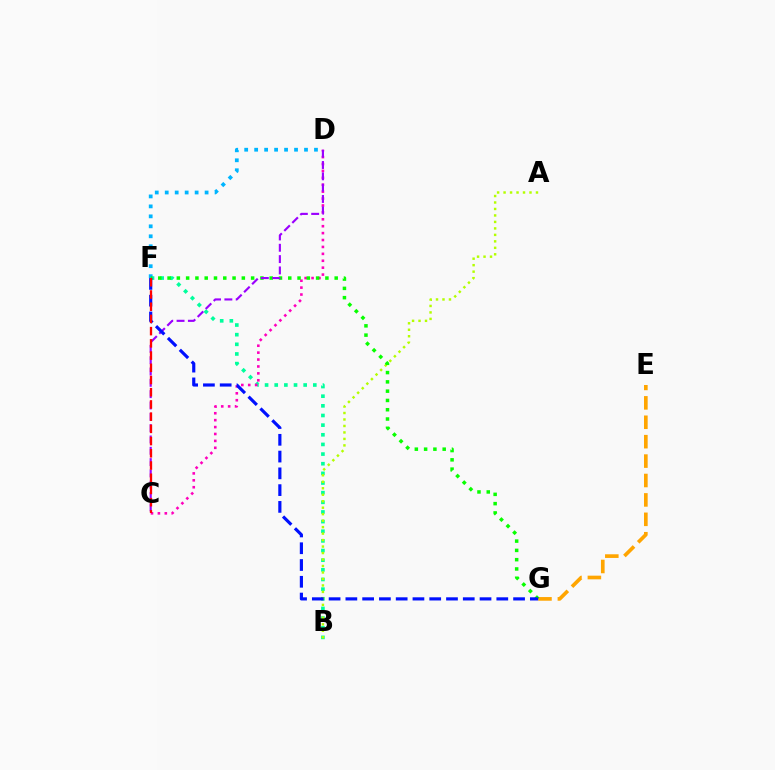{('B', 'F'): [{'color': '#00ff9d', 'line_style': 'dotted', 'thickness': 2.62}], ('C', 'D'): [{'color': '#ff00bd', 'line_style': 'dotted', 'thickness': 1.88}, {'color': '#9b00ff', 'line_style': 'dashed', 'thickness': 1.54}], ('D', 'F'): [{'color': '#00b5ff', 'line_style': 'dotted', 'thickness': 2.71}], ('A', 'B'): [{'color': '#b3ff00', 'line_style': 'dotted', 'thickness': 1.76}], ('E', 'G'): [{'color': '#ffa500', 'line_style': 'dashed', 'thickness': 2.64}], ('F', 'G'): [{'color': '#08ff00', 'line_style': 'dotted', 'thickness': 2.52}, {'color': '#0010ff', 'line_style': 'dashed', 'thickness': 2.28}], ('C', 'F'): [{'color': '#ff0000', 'line_style': 'dashed', 'thickness': 1.66}]}